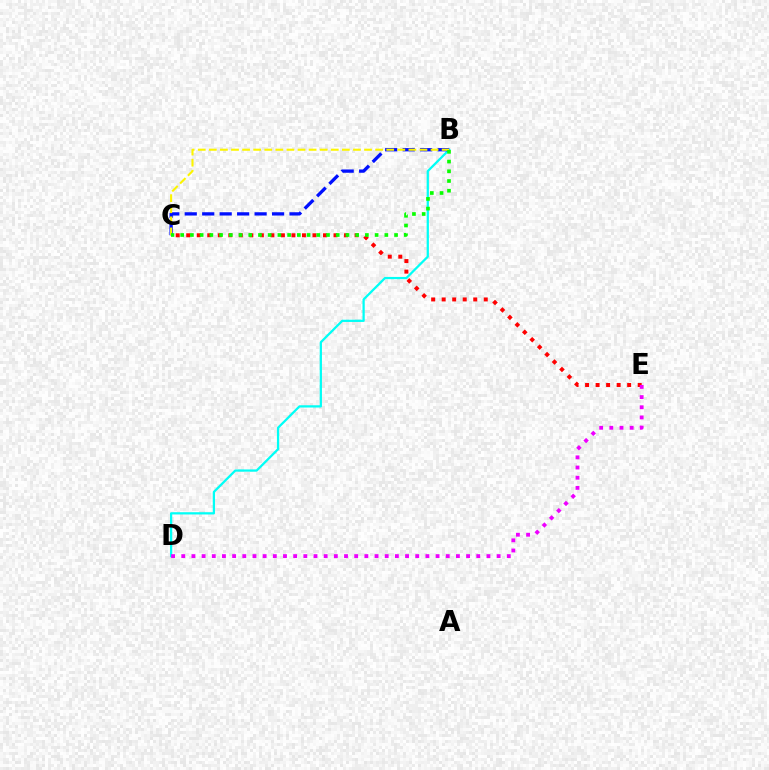{('C', 'E'): [{'color': '#ff0000', 'line_style': 'dotted', 'thickness': 2.86}], ('B', 'D'): [{'color': '#00fff6', 'line_style': 'solid', 'thickness': 1.62}], ('B', 'C'): [{'color': '#0010ff', 'line_style': 'dashed', 'thickness': 2.37}, {'color': '#fcf500', 'line_style': 'dashed', 'thickness': 1.51}, {'color': '#08ff00', 'line_style': 'dotted', 'thickness': 2.64}], ('D', 'E'): [{'color': '#ee00ff', 'line_style': 'dotted', 'thickness': 2.76}]}